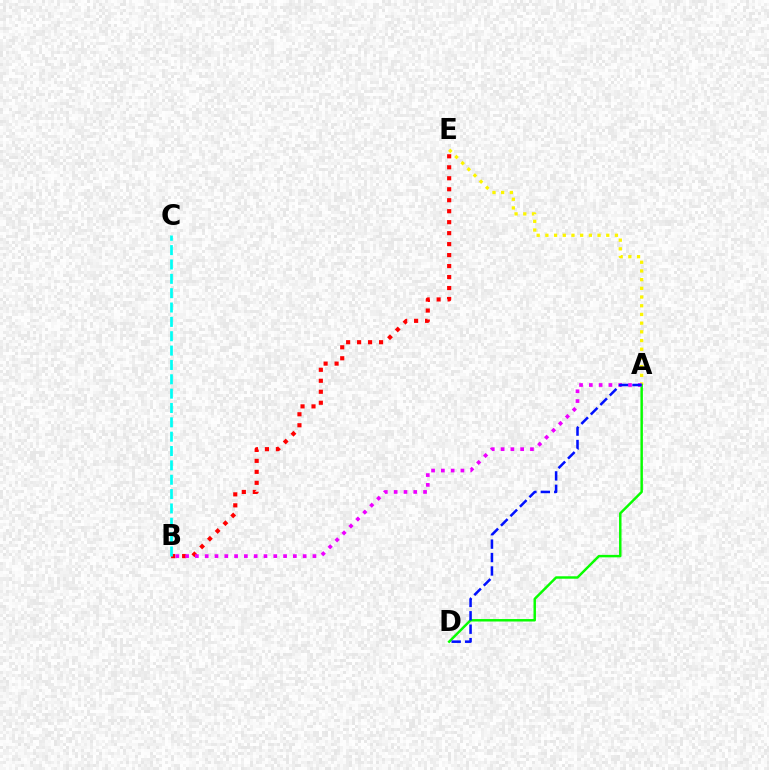{('B', 'E'): [{'color': '#ff0000', 'line_style': 'dotted', 'thickness': 2.98}], ('A', 'E'): [{'color': '#fcf500', 'line_style': 'dotted', 'thickness': 2.36}], ('B', 'C'): [{'color': '#00fff6', 'line_style': 'dashed', 'thickness': 1.95}], ('A', 'D'): [{'color': '#08ff00', 'line_style': 'solid', 'thickness': 1.77}, {'color': '#0010ff', 'line_style': 'dashed', 'thickness': 1.82}], ('A', 'B'): [{'color': '#ee00ff', 'line_style': 'dotted', 'thickness': 2.66}]}